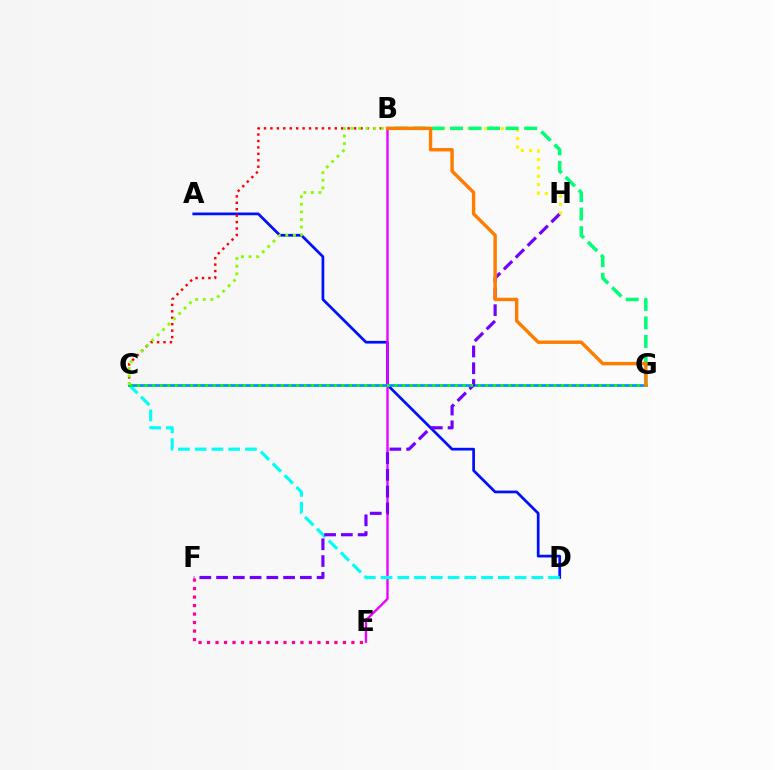{('A', 'D'): [{'color': '#0010ff', 'line_style': 'solid', 'thickness': 1.96}], ('B', 'E'): [{'color': '#ee00ff', 'line_style': 'solid', 'thickness': 1.7}], ('C', 'D'): [{'color': '#00fff6', 'line_style': 'dashed', 'thickness': 2.28}], ('C', 'G'): [{'color': '#008cff', 'line_style': 'solid', 'thickness': 1.91}, {'color': '#08ff00', 'line_style': 'dotted', 'thickness': 2.06}], ('F', 'H'): [{'color': '#7200ff', 'line_style': 'dashed', 'thickness': 2.28}], ('B', 'C'): [{'color': '#ff0000', 'line_style': 'dotted', 'thickness': 1.75}, {'color': '#84ff00', 'line_style': 'dotted', 'thickness': 2.06}], ('E', 'F'): [{'color': '#ff0094', 'line_style': 'dotted', 'thickness': 2.31}], ('B', 'H'): [{'color': '#fcf500', 'line_style': 'dotted', 'thickness': 2.28}], ('B', 'G'): [{'color': '#00ff74', 'line_style': 'dashed', 'thickness': 2.52}, {'color': '#ff7c00', 'line_style': 'solid', 'thickness': 2.45}]}